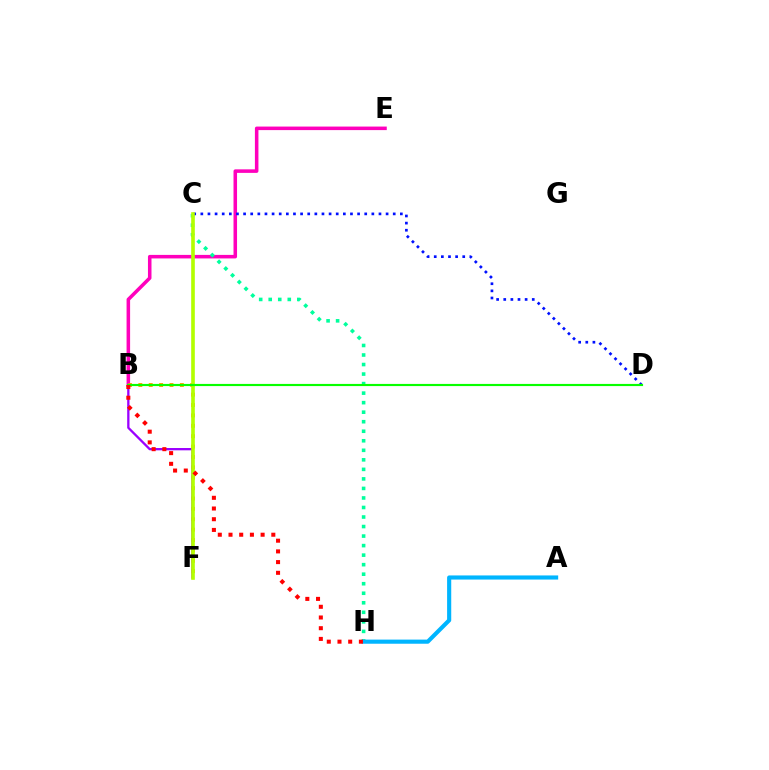{('B', 'E'): [{'color': '#ff00bd', 'line_style': 'solid', 'thickness': 2.55}], ('B', 'F'): [{'color': '#ffa500', 'line_style': 'dotted', 'thickness': 2.82}, {'color': '#9b00ff', 'line_style': 'solid', 'thickness': 1.66}], ('C', 'H'): [{'color': '#00ff9d', 'line_style': 'dotted', 'thickness': 2.59}], ('C', 'D'): [{'color': '#0010ff', 'line_style': 'dotted', 'thickness': 1.94}], ('C', 'F'): [{'color': '#b3ff00', 'line_style': 'solid', 'thickness': 2.62}], ('A', 'H'): [{'color': '#00b5ff', 'line_style': 'solid', 'thickness': 2.97}], ('B', 'D'): [{'color': '#08ff00', 'line_style': 'solid', 'thickness': 1.55}], ('B', 'H'): [{'color': '#ff0000', 'line_style': 'dotted', 'thickness': 2.91}]}